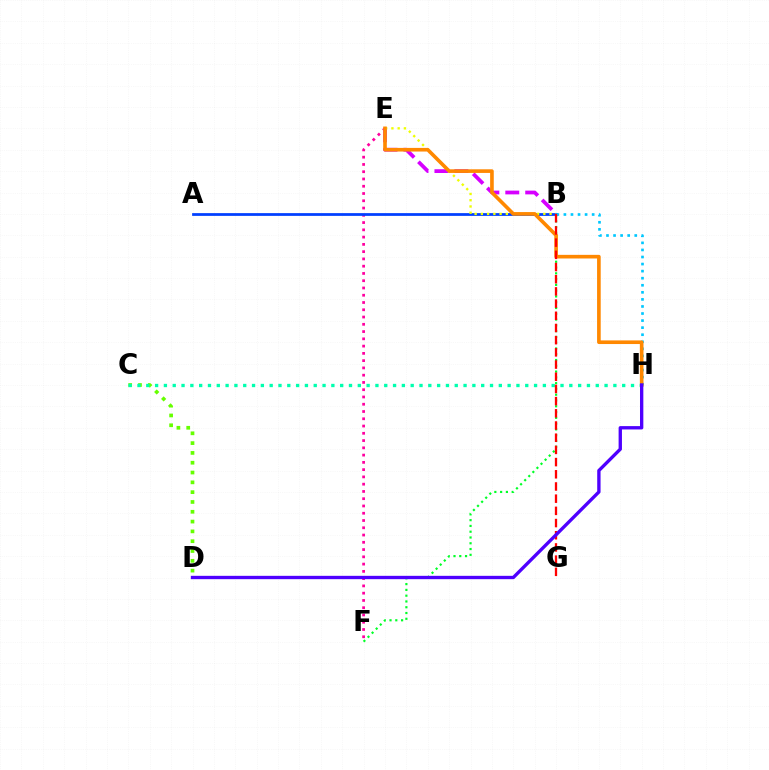{('C', 'D'): [{'color': '#66ff00', 'line_style': 'dotted', 'thickness': 2.67}], ('E', 'F'): [{'color': '#ff00a0', 'line_style': 'dotted', 'thickness': 1.97}], ('B', 'E'): [{'color': '#d600ff', 'line_style': 'dashed', 'thickness': 2.71}, {'color': '#eeff00', 'line_style': 'dotted', 'thickness': 1.7}], ('A', 'B'): [{'color': '#003fff', 'line_style': 'solid', 'thickness': 1.98}], ('B', 'F'): [{'color': '#00ff27', 'line_style': 'dotted', 'thickness': 1.57}], ('B', 'H'): [{'color': '#00c7ff', 'line_style': 'dotted', 'thickness': 1.92}], ('E', 'H'): [{'color': '#ff8800', 'line_style': 'solid', 'thickness': 2.62}], ('C', 'H'): [{'color': '#00ffaf', 'line_style': 'dotted', 'thickness': 2.39}], ('B', 'G'): [{'color': '#ff0000', 'line_style': 'dashed', 'thickness': 1.66}], ('D', 'H'): [{'color': '#4f00ff', 'line_style': 'solid', 'thickness': 2.41}]}